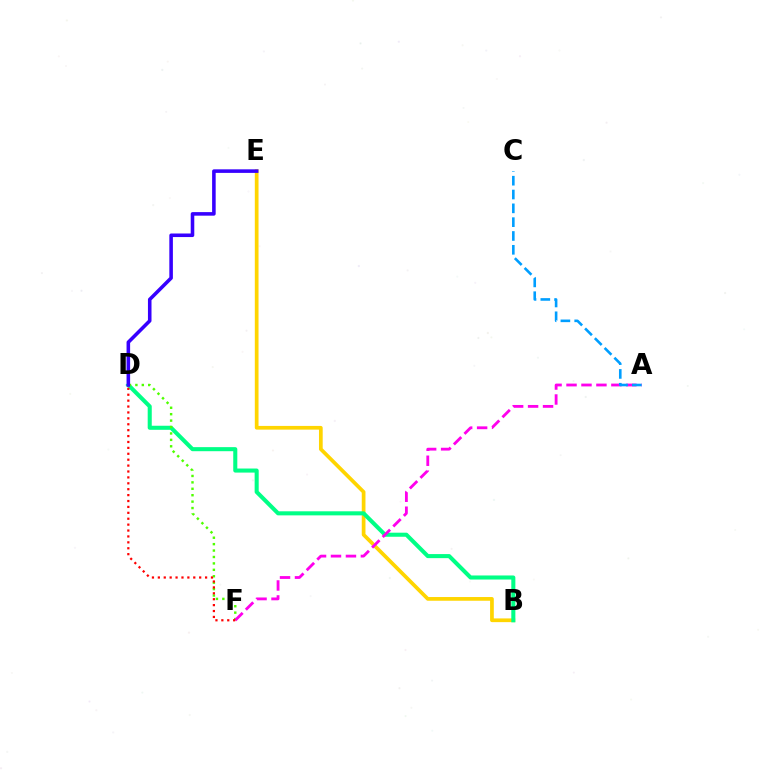{('B', 'E'): [{'color': '#ffd500', 'line_style': 'solid', 'thickness': 2.68}], ('B', 'D'): [{'color': '#00ff86', 'line_style': 'solid', 'thickness': 2.92}], ('D', 'F'): [{'color': '#4fff00', 'line_style': 'dotted', 'thickness': 1.74}, {'color': '#ff0000', 'line_style': 'dotted', 'thickness': 1.6}], ('A', 'F'): [{'color': '#ff00ed', 'line_style': 'dashed', 'thickness': 2.03}], ('D', 'E'): [{'color': '#3700ff', 'line_style': 'solid', 'thickness': 2.57}], ('A', 'C'): [{'color': '#009eff', 'line_style': 'dashed', 'thickness': 1.88}]}